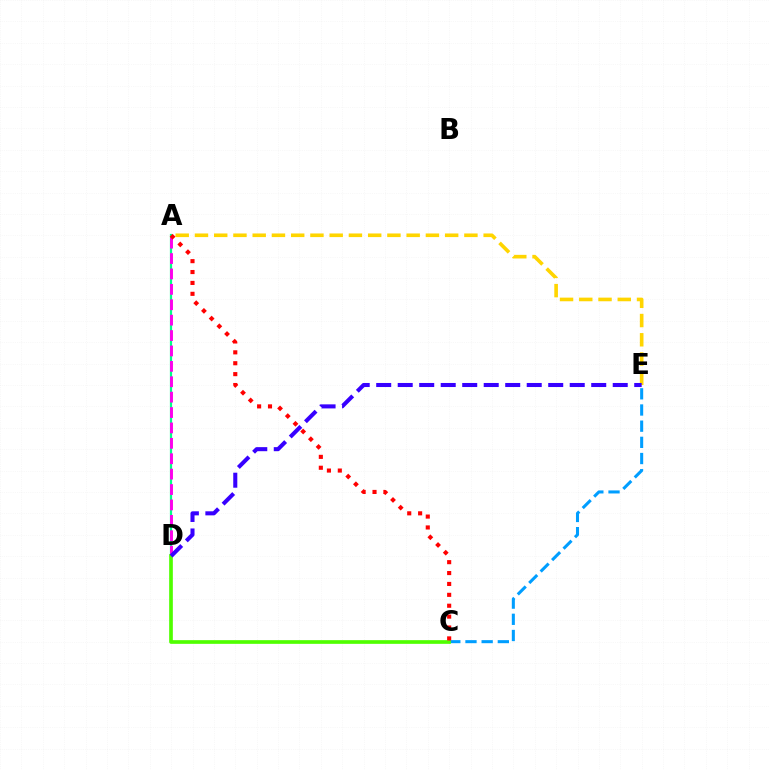{('A', 'D'): [{'color': '#00ff86', 'line_style': 'solid', 'thickness': 1.59}, {'color': '#ff00ed', 'line_style': 'dashed', 'thickness': 2.09}], ('A', 'E'): [{'color': '#ffd500', 'line_style': 'dashed', 'thickness': 2.61}], ('C', 'E'): [{'color': '#009eff', 'line_style': 'dashed', 'thickness': 2.2}], ('C', 'D'): [{'color': '#4fff00', 'line_style': 'solid', 'thickness': 2.65}], ('D', 'E'): [{'color': '#3700ff', 'line_style': 'dashed', 'thickness': 2.92}], ('A', 'C'): [{'color': '#ff0000', 'line_style': 'dotted', 'thickness': 2.96}]}